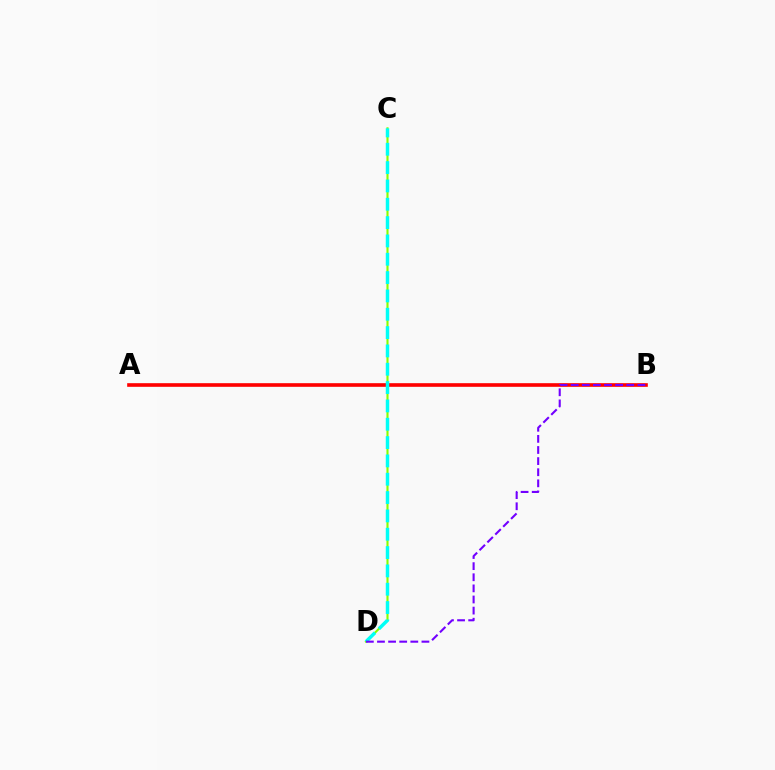{('C', 'D'): [{'color': '#84ff00', 'line_style': 'solid', 'thickness': 1.52}, {'color': '#00fff6', 'line_style': 'dashed', 'thickness': 2.49}], ('A', 'B'): [{'color': '#ff0000', 'line_style': 'solid', 'thickness': 2.61}], ('B', 'D'): [{'color': '#7200ff', 'line_style': 'dashed', 'thickness': 1.51}]}